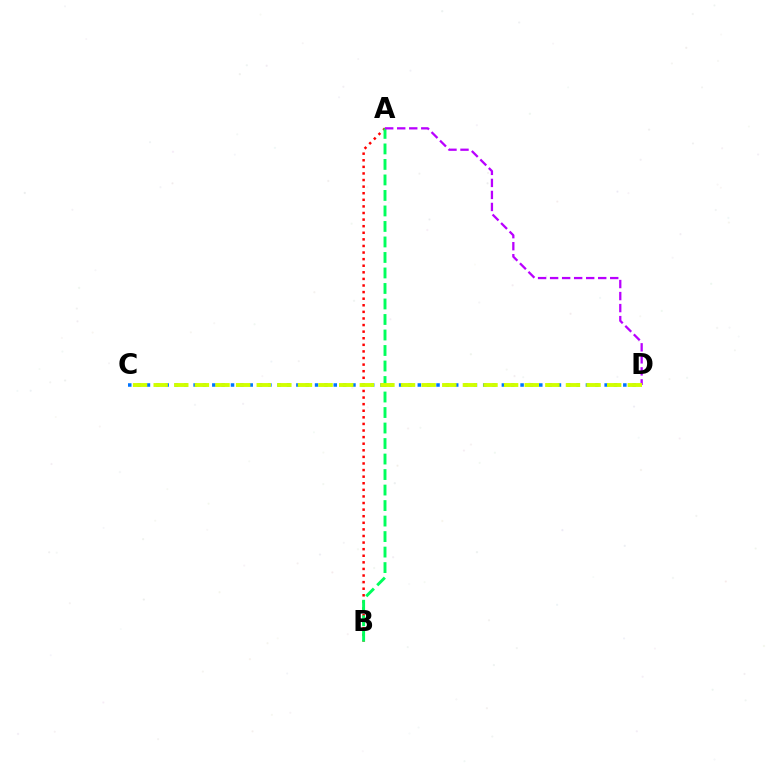{('A', 'B'): [{'color': '#ff0000', 'line_style': 'dotted', 'thickness': 1.79}, {'color': '#00ff5c', 'line_style': 'dashed', 'thickness': 2.11}], ('C', 'D'): [{'color': '#0074ff', 'line_style': 'dotted', 'thickness': 2.54}, {'color': '#d1ff00', 'line_style': 'dashed', 'thickness': 2.8}], ('A', 'D'): [{'color': '#b900ff', 'line_style': 'dashed', 'thickness': 1.63}]}